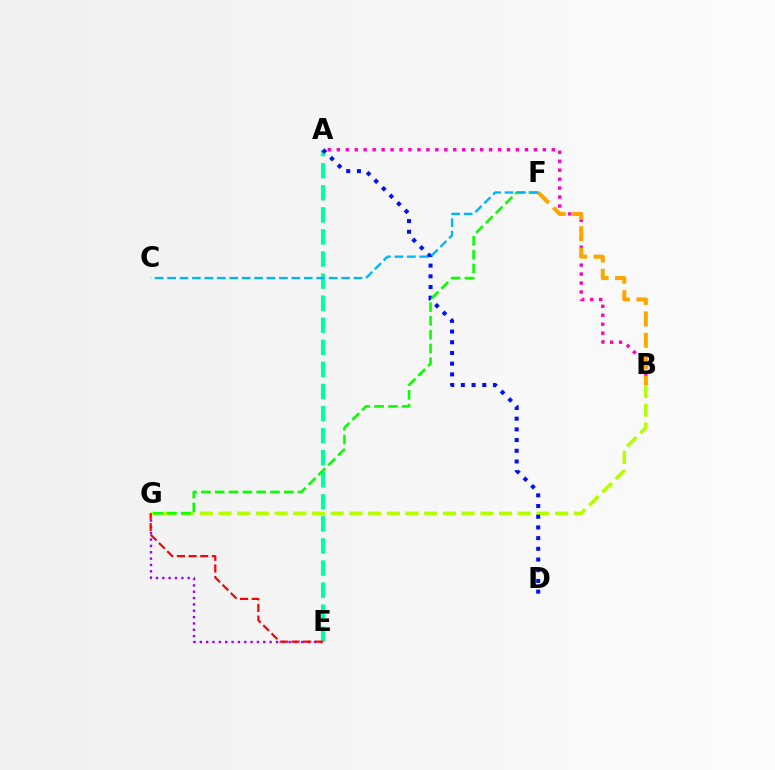{('E', 'G'): [{'color': '#9b00ff', 'line_style': 'dotted', 'thickness': 1.72}, {'color': '#ff0000', 'line_style': 'dashed', 'thickness': 1.58}], ('B', 'G'): [{'color': '#b3ff00', 'line_style': 'dashed', 'thickness': 2.54}], ('A', 'B'): [{'color': '#ff00bd', 'line_style': 'dotted', 'thickness': 2.43}], ('B', 'F'): [{'color': '#ffa500', 'line_style': 'dashed', 'thickness': 2.91}], ('A', 'E'): [{'color': '#00ff9d', 'line_style': 'dashed', 'thickness': 3.0}], ('A', 'D'): [{'color': '#0010ff', 'line_style': 'dotted', 'thickness': 2.91}], ('F', 'G'): [{'color': '#08ff00', 'line_style': 'dashed', 'thickness': 1.88}], ('C', 'F'): [{'color': '#00b5ff', 'line_style': 'dashed', 'thickness': 1.69}]}